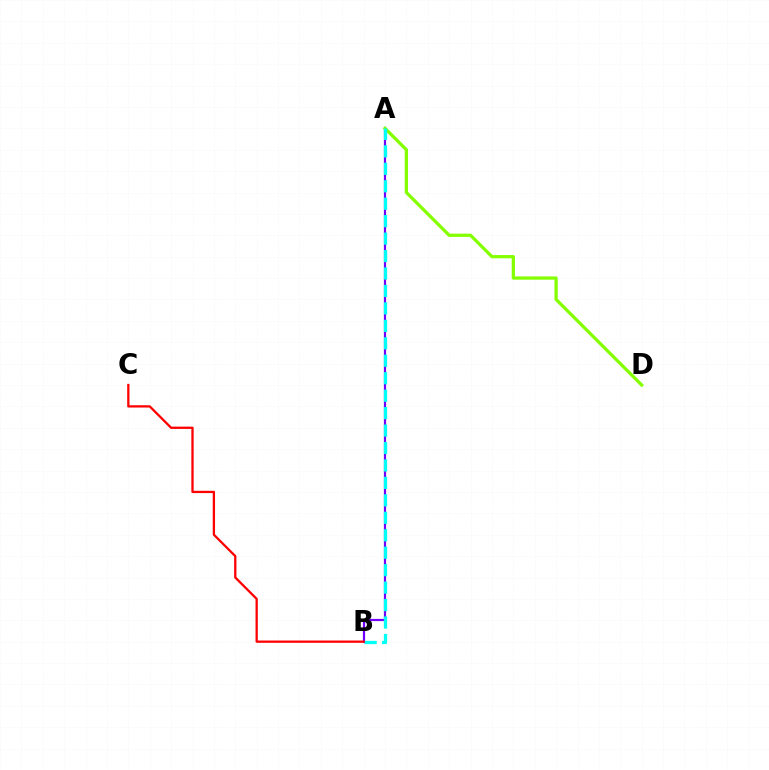{('A', 'B'): [{'color': '#7200ff', 'line_style': 'solid', 'thickness': 1.58}, {'color': '#00fff6', 'line_style': 'dashed', 'thickness': 2.37}], ('A', 'D'): [{'color': '#84ff00', 'line_style': 'solid', 'thickness': 2.34}], ('B', 'C'): [{'color': '#ff0000', 'line_style': 'solid', 'thickness': 1.65}]}